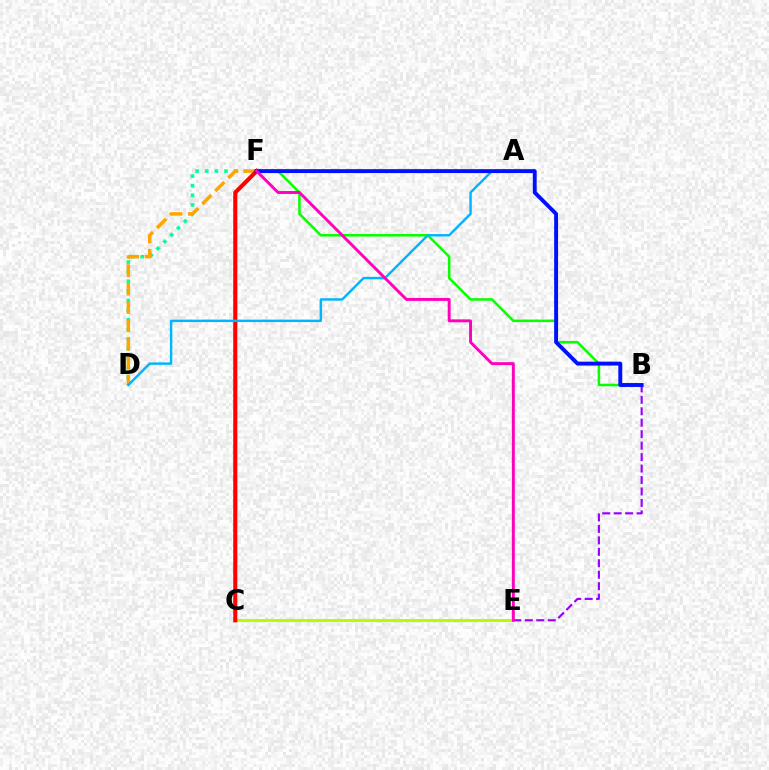{('D', 'F'): [{'color': '#00ff9d', 'line_style': 'dotted', 'thickness': 2.61}, {'color': '#ffa500', 'line_style': 'dashed', 'thickness': 2.5}], ('C', 'E'): [{'color': '#b3ff00', 'line_style': 'solid', 'thickness': 2.19}], ('B', 'E'): [{'color': '#9b00ff', 'line_style': 'dashed', 'thickness': 1.56}], ('B', 'F'): [{'color': '#08ff00', 'line_style': 'solid', 'thickness': 1.82}, {'color': '#0010ff', 'line_style': 'solid', 'thickness': 2.81}], ('C', 'F'): [{'color': '#ff0000', 'line_style': 'solid', 'thickness': 2.95}], ('A', 'D'): [{'color': '#00b5ff', 'line_style': 'solid', 'thickness': 1.75}], ('E', 'F'): [{'color': '#ff00bd', 'line_style': 'solid', 'thickness': 2.1}]}